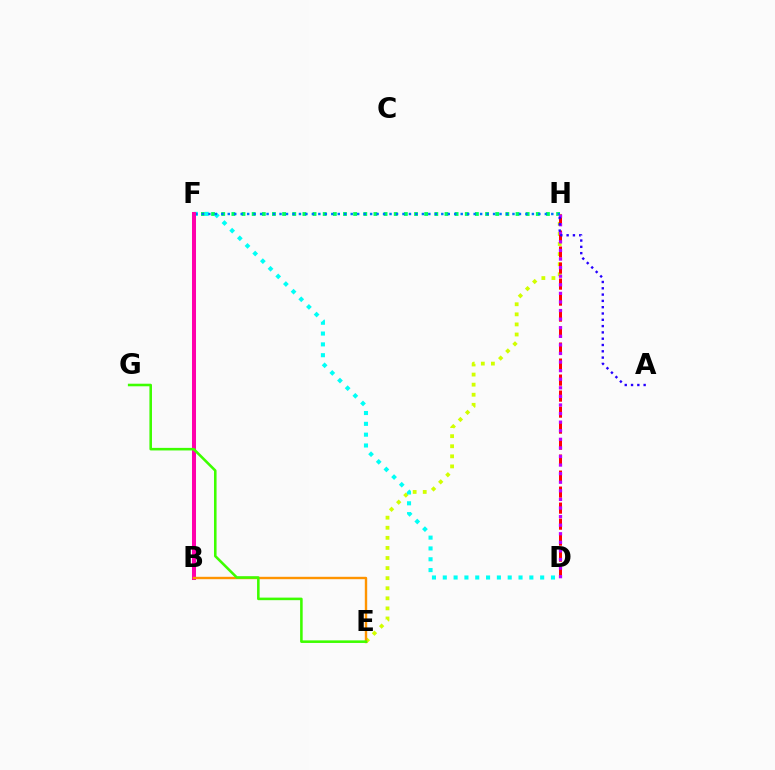{('F', 'H'): [{'color': '#00ff5c', 'line_style': 'dotted', 'thickness': 2.76}, {'color': '#0074ff', 'line_style': 'dotted', 'thickness': 1.76}], ('E', 'H'): [{'color': '#d1ff00', 'line_style': 'dotted', 'thickness': 2.74}], ('D', 'F'): [{'color': '#00fff6', 'line_style': 'dotted', 'thickness': 2.94}], ('D', 'H'): [{'color': '#ff0000', 'line_style': 'dashed', 'thickness': 2.17}, {'color': '#b900ff', 'line_style': 'dotted', 'thickness': 2.33}], ('B', 'F'): [{'color': '#ff00ac', 'line_style': 'solid', 'thickness': 2.9}], ('A', 'H'): [{'color': '#2500ff', 'line_style': 'dotted', 'thickness': 1.71}], ('B', 'E'): [{'color': '#ff9400', 'line_style': 'solid', 'thickness': 1.72}], ('E', 'G'): [{'color': '#3dff00', 'line_style': 'solid', 'thickness': 1.85}]}